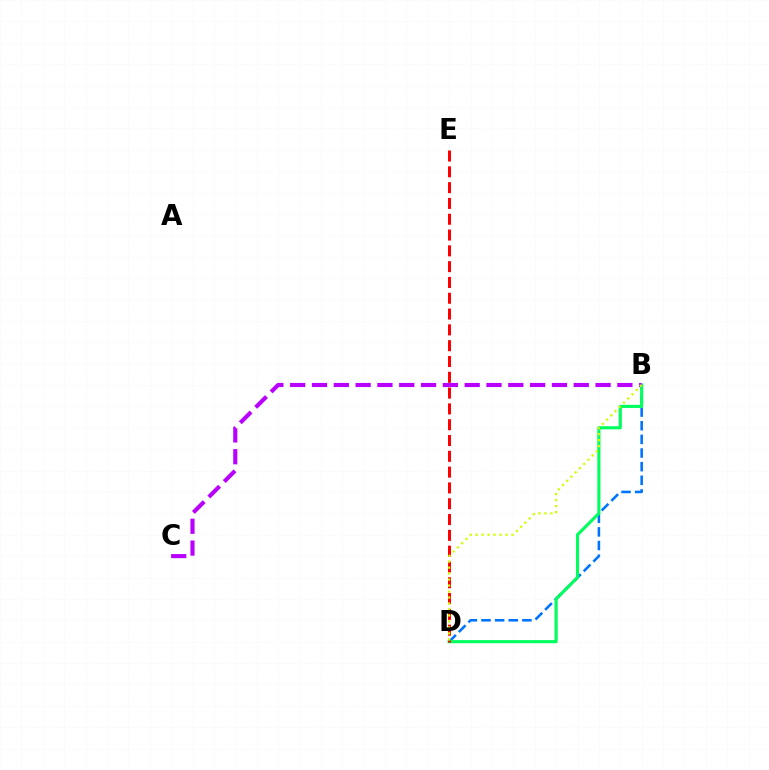{('B', 'D'): [{'color': '#0074ff', 'line_style': 'dashed', 'thickness': 1.85}, {'color': '#00ff5c', 'line_style': 'solid', 'thickness': 2.25}, {'color': '#d1ff00', 'line_style': 'dotted', 'thickness': 1.62}], ('B', 'C'): [{'color': '#b900ff', 'line_style': 'dashed', 'thickness': 2.96}], ('D', 'E'): [{'color': '#ff0000', 'line_style': 'dashed', 'thickness': 2.15}]}